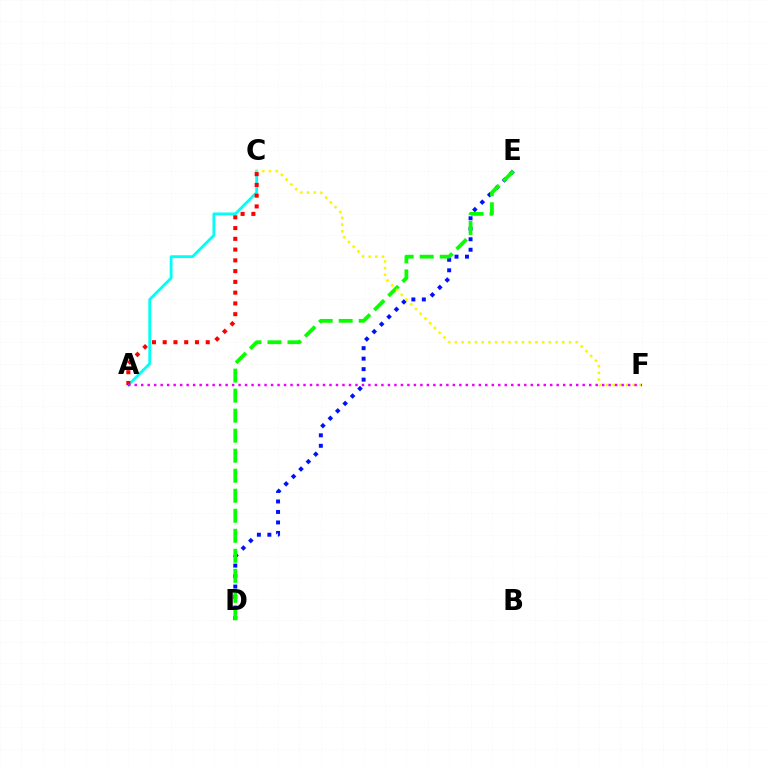{('A', 'C'): [{'color': '#00fff6', 'line_style': 'solid', 'thickness': 2.03}, {'color': '#ff0000', 'line_style': 'dotted', 'thickness': 2.92}], ('D', 'E'): [{'color': '#0010ff', 'line_style': 'dotted', 'thickness': 2.85}, {'color': '#08ff00', 'line_style': 'dashed', 'thickness': 2.72}], ('C', 'F'): [{'color': '#fcf500', 'line_style': 'dotted', 'thickness': 1.82}], ('A', 'F'): [{'color': '#ee00ff', 'line_style': 'dotted', 'thickness': 1.76}]}